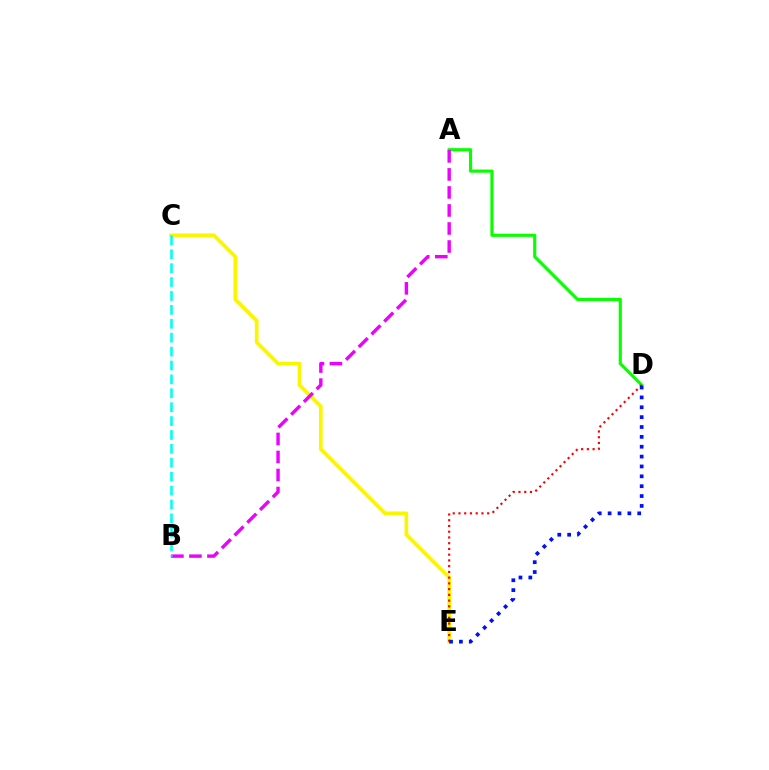{('C', 'E'): [{'color': '#fcf500', 'line_style': 'solid', 'thickness': 2.64}], ('A', 'D'): [{'color': '#08ff00', 'line_style': 'solid', 'thickness': 2.26}], ('D', 'E'): [{'color': '#ff0000', 'line_style': 'dotted', 'thickness': 1.56}, {'color': '#0010ff', 'line_style': 'dotted', 'thickness': 2.68}], ('A', 'B'): [{'color': '#ee00ff', 'line_style': 'dashed', 'thickness': 2.45}], ('B', 'C'): [{'color': '#00fff6', 'line_style': 'dashed', 'thickness': 1.89}]}